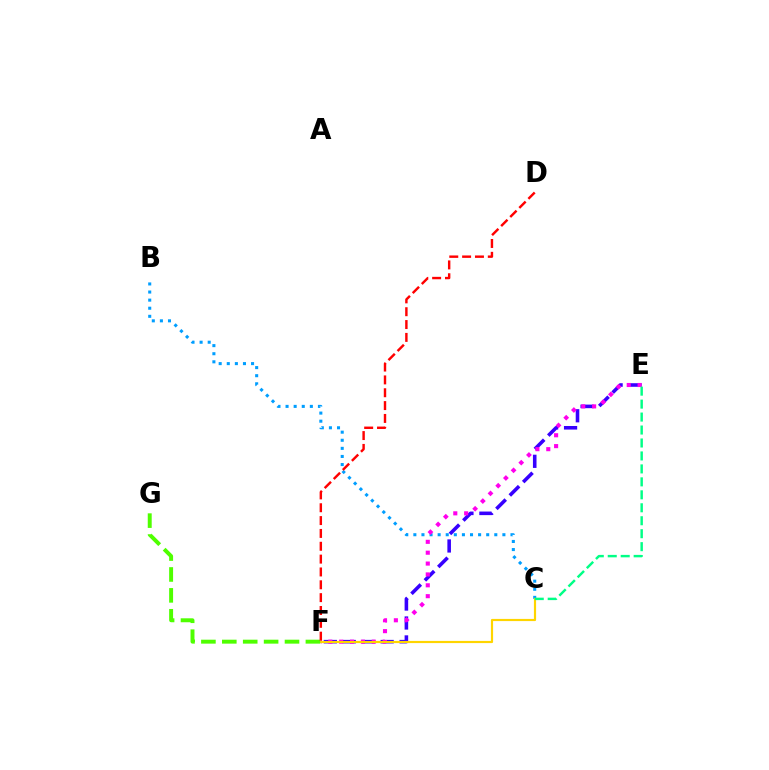{('B', 'C'): [{'color': '#009eff', 'line_style': 'dotted', 'thickness': 2.2}], ('E', 'F'): [{'color': '#3700ff', 'line_style': 'dashed', 'thickness': 2.57}, {'color': '#ff00ed', 'line_style': 'dotted', 'thickness': 2.95}], ('C', 'F'): [{'color': '#ffd500', 'line_style': 'solid', 'thickness': 1.57}], ('C', 'E'): [{'color': '#00ff86', 'line_style': 'dashed', 'thickness': 1.76}], ('F', 'G'): [{'color': '#4fff00', 'line_style': 'dashed', 'thickness': 2.84}], ('D', 'F'): [{'color': '#ff0000', 'line_style': 'dashed', 'thickness': 1.74}]}